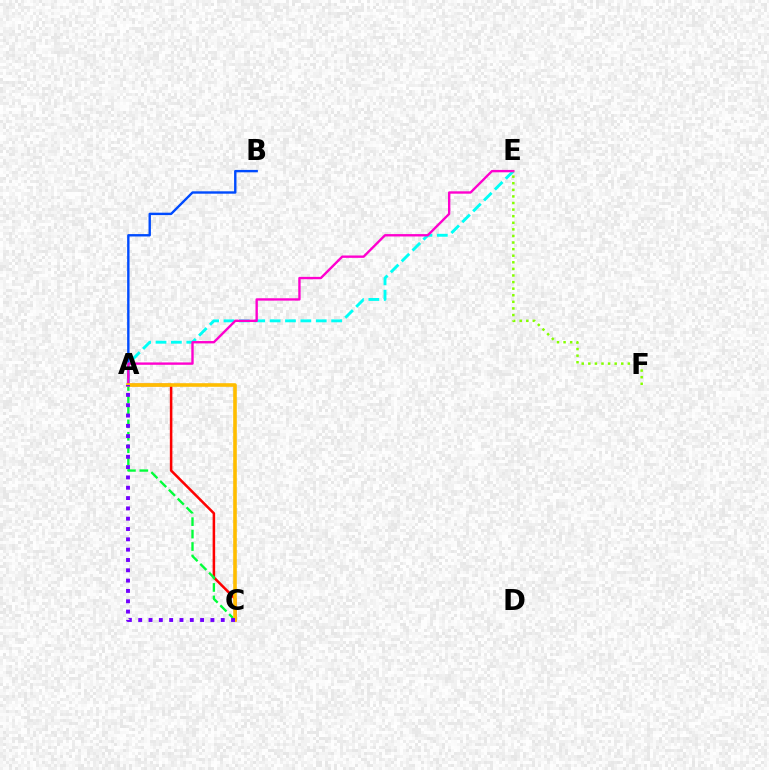{('A', 'B'): [{'color': '#004bff', 'line_style': 'solid', 'thickness': 1.72}], ('A', 'E'): [{'color': '#00fff6', 'line_style': 'dashed', 'thickness': 2.09}, {'color': '#ff00cf', 'line_style': 'solid', 'thickness': 1.71}], ('A', 'C'): [{'color': '#ff0000', 'line_style': 'solid', 'thickness': 1.82}, {'color': '#00ff39', 'line_style': 'dashed', 'thickness': 1.69}, {'color': '#ffbd00', 'line_style': 'solid', 'thickness': 2.6}, {'color': '#7200ff', 'line_style': 'dotted', 'thickness': 2.8}], ('E', 'F'): [{'color': '#84ff00', 'line_style': 'dotted', 'thickness': 1.79}]}